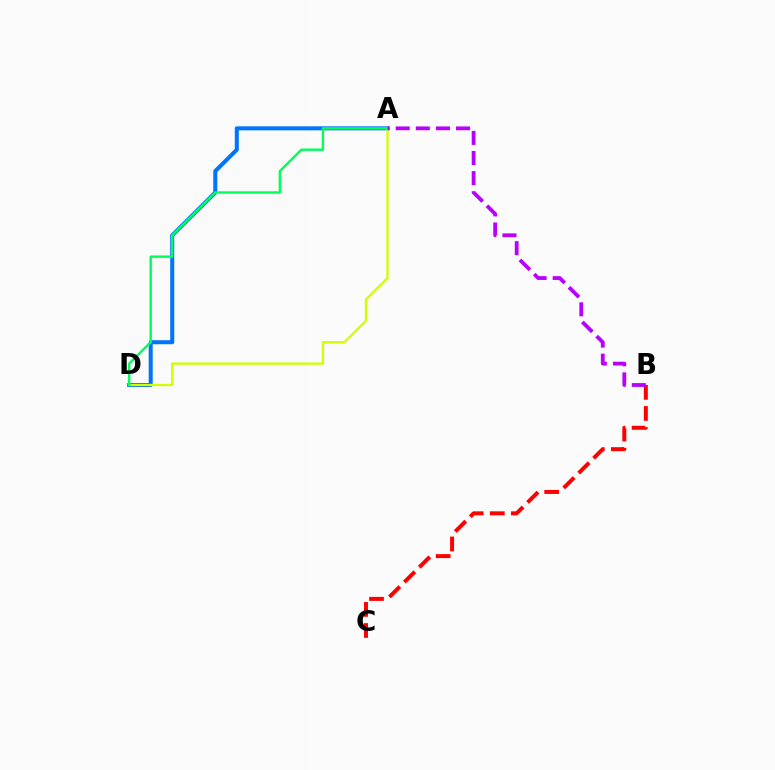{('A', 'D'): [{'color': '#0074ff', 'line_style': 'solid', 'thickness': 2.9}, {'color': '#d1ff00', 'line_style': 'solid', 'thickness': 1.67}, {'color': '#00ff5c', 'line_style': 'solid', 'thickness': 1.74}], ('B', 'C'): [{'color': '#ff0000', 'line_style': 'dashed', 'thickness': 2.86}], ('A', 'B'): [{'color': '#b900ff', 'line_style': 'dashed', 'thickness': 2.73}]}